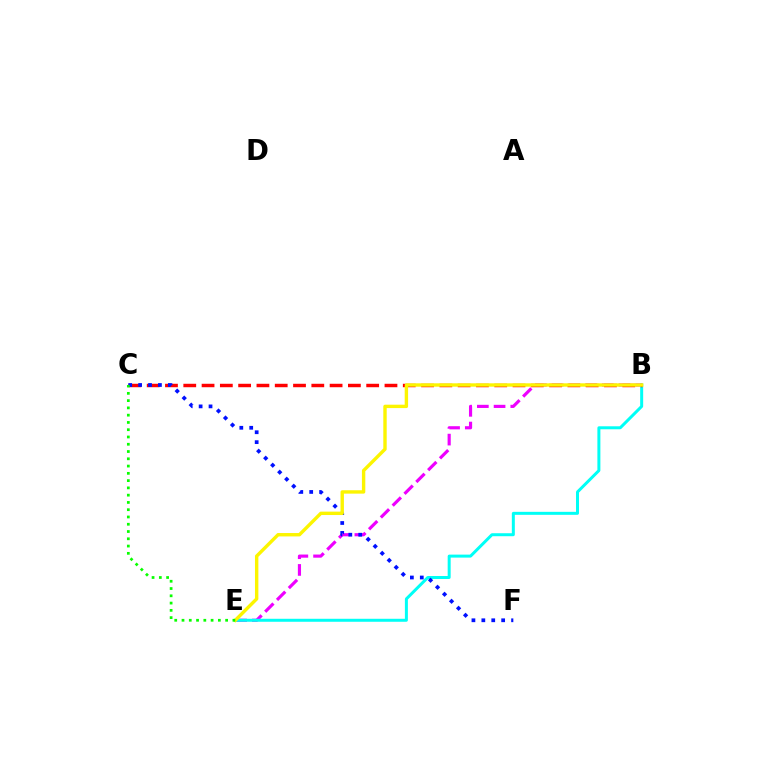{('B', 'E'): [{'color': '#ee00ff', 'line_style': 'dashed', 'thickness': 2.27}, {'color': '#00fff6', 'line_style': 'solid', 'thickness': 2.15}, {'color': '#fcf500', 'line_style': 'solid', 'thickness': 2.44}], ('B', 'C'): [{'color': '#ff0000', 'line_style': 'dashed', 'thickness': 2.48}], ('C', 'F'): [{'color': '#0010ff', 'line_style': 'dotted', 'thickness': 2.69}], ('C', 'E'): [{'color': '#08ff00', 'line_style': 'dotted', 'thickness': 1.98}]}